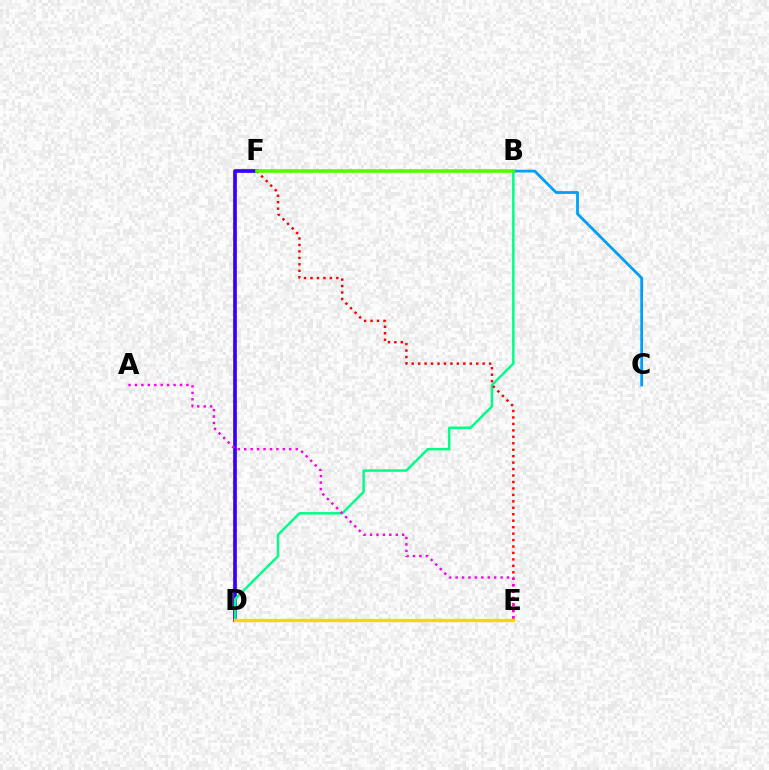{('D', 'F'): [{'color': '#3700ff', 'line_style': 'solid', 'thickness': 2.66}], ('B', 'D'): [{'color': '#00ff86', 'line_style': 'solid', 'thickness': 1.79}], ('E', 'F'): [{'color': '#ff0000', 'line_style': 'dotted', 'thickness': 1.75}], ('A', 'E'): [{'color': '#ff00ed', 'line_style': 'dotted', 'thickness': 1.75}], ('B', 'C'): [{'color': '#009eff', 'line_style': 'solid', 'thickness': 1.99}], ('B', 'F'): [{'color': '#4fff00', 'line_style': 'solid', 'thickness': 2.55}], ('D', 'E'): [{'color': '#ffd500', 'line_style': 'solid', 'thickness': 2.43}]}